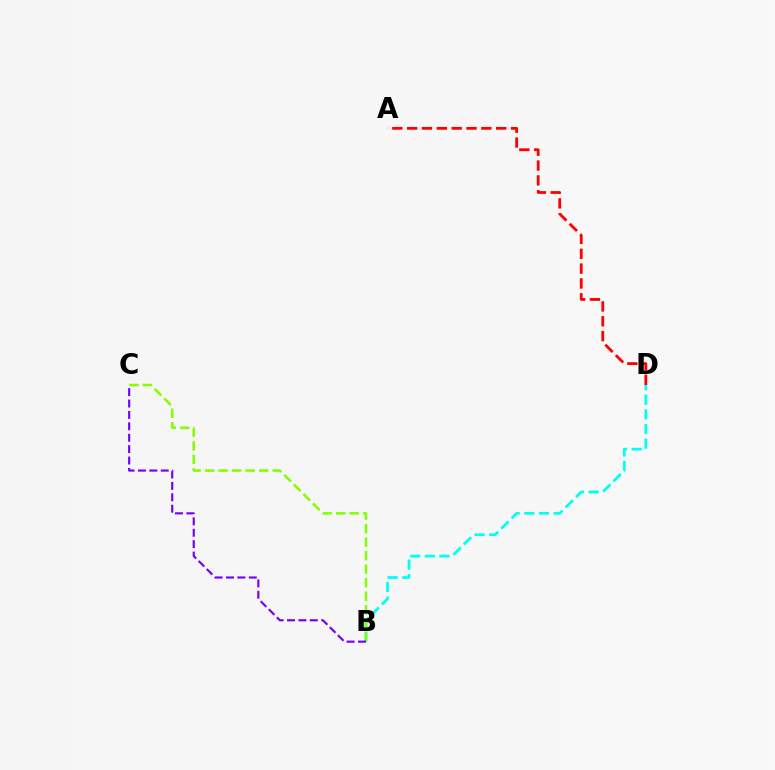{('B', 'D'): [{'color': '#00fff6', 'line_style': 'dashed', 'thickness': 1.99}], ('B', 'C'): [{'color': '#84ff00', 'line_style': 'dashed', 'thickness': 1.84}, {'color': '#7200ff', 'line_style': 'dashed', 'thickness': 1.55}], ('A', 'D'): [{'color': '#ff0000', 'line_style': 'dashed', 'thickness': 2.02}]}